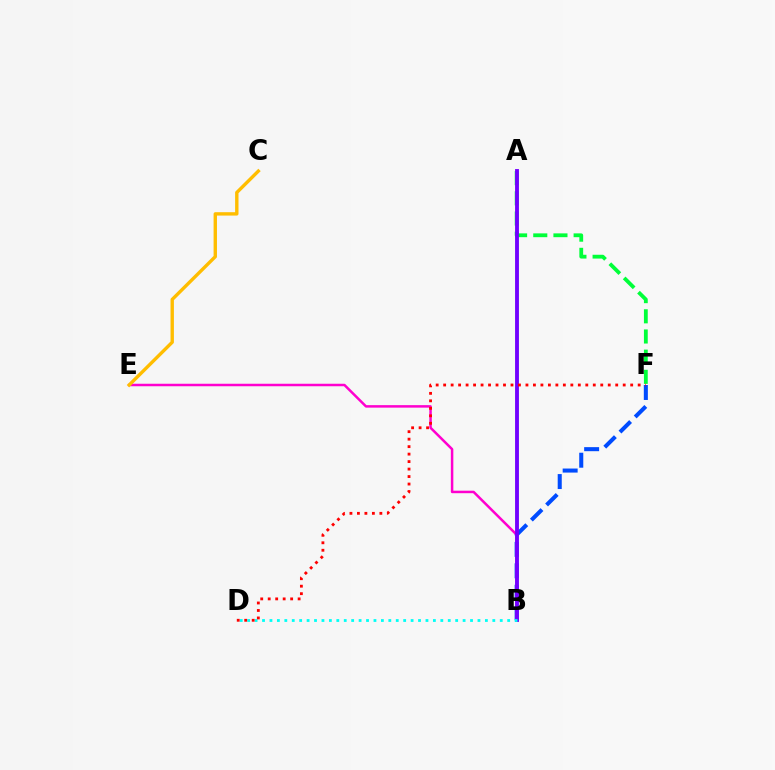{('B', 'F'): [{'color': '#004bff', 'line_style': 'dashed', 'thickness': 2.91}], ('B', 'E'): [{'color': '#ff00cf', 'line_style': 'solid', 'thickness': 1.8}], ('C', 'E'): [{'color': '#ffbd00', 'line_style': 'solid', 'thickness': 2.43}], ('A', 'F'): [{'color': '#00ff39', 'line_style': 'dashed', 'thickness': 2.74}], ('A', 'B'): [{'color': '#84ff00', 'line_style': 'dashed', 'thickness': 1.57}, {'color': '#7200ff', 'line_style': 'solid', 'thickness': 2.78}], ('B', 'D'): [{'color': '#00fff6', 'line_style': 'dotted', 'thickness': 2.02}], ('D', 'F'): [{'color': '#ff0000', 'line_style': 'dotted', 'thickness': 2.03}]}